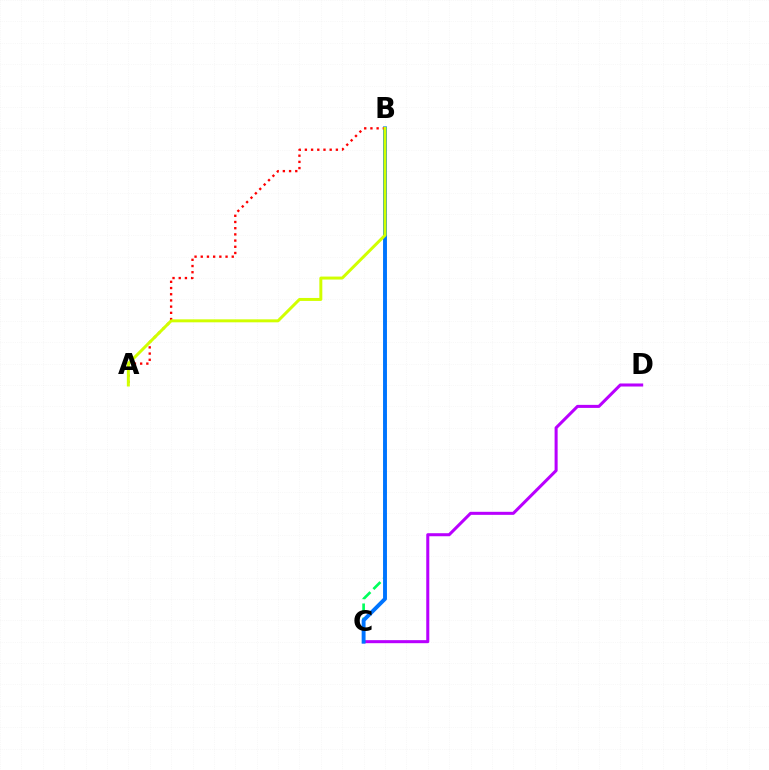{('C', 'D'): [{'color': '#b900ff', 'line_style': 'solid', 'thickness': 2.19}], ('B', 'C'): [{'color': '#00ff5c', 'line_style': 'dashed', 'thickness': 1.92}, {'color': '#0074ff', 'line_style': 'solid', 'thickness': 2.81}], ('A', 'B'): [{'color': '#ff0000', 'line_style': 'dotted', 'thickness': 1.68}, {'color': '#d1ff00', 'line_style': 'solid', 'thickness': 2.14}]}